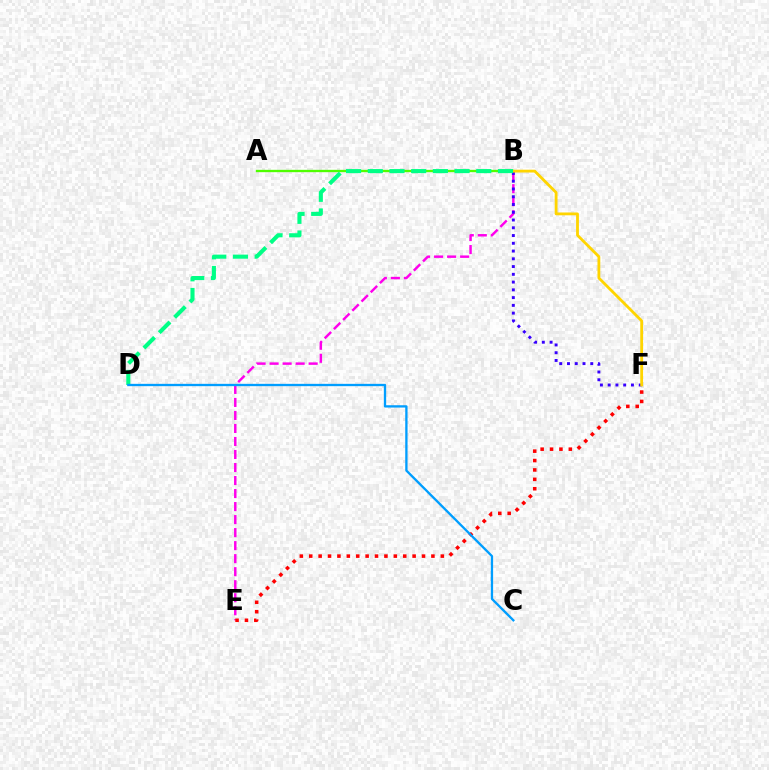{('B', 'E'): [{'color': '#ff00ed', 'line_style': 'dashed', 'thickness': 1.77}], ('B', 'F'): [{'color': '#3700ff', 'line_style': 'dotted', 'thickness': 2.11}, {'color': '#ffd500', 'line_style': 'solid', 'thickness': 2.03}], ('A', 'B'): [{'color': '#4fff00', 'line_style': 'solid', 'thickness': 1.69}], ('B', 'D'): [{'color': '#00ff86', 'line_style': 'dashed', 'thickness': 2.95}], ('E', 'F'): [{'color': '#ff0000', 'line_style': 'dotted', 'thickness': 2.55}], ('C', 'D'): [{'color': '#009eff', 'line_style': 'solid', 'thickness': 1.67}]}